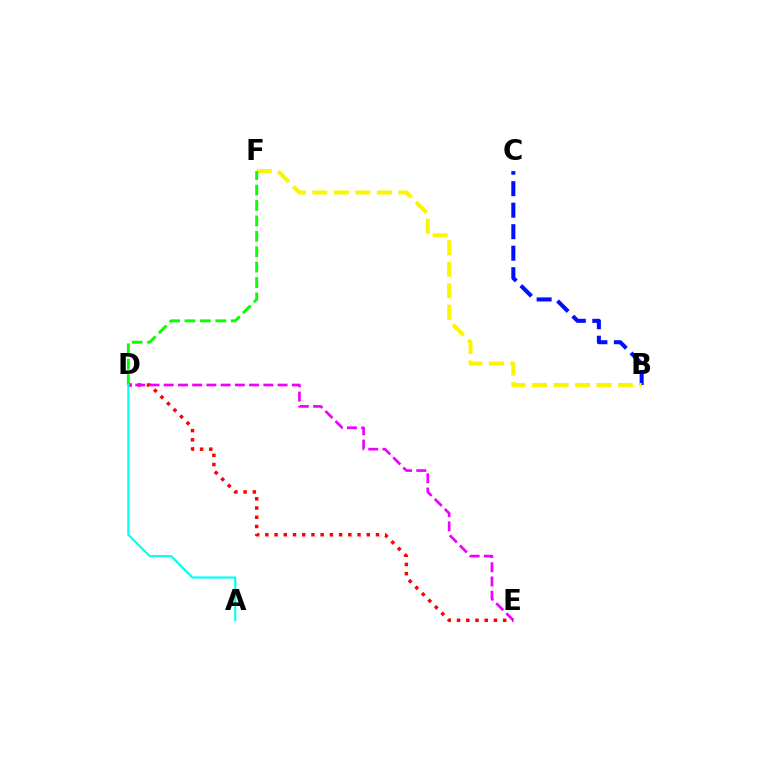{('D', 'E'): [{'color': '#ff0000', 'line_style': 'dotted', 'thickness': 2.5}, {'color': '#ee00ff', 'line_style': 'dashed', 'thickness': 1.93}], ('B', 'C'): [{'color': '#0010ff', 'line_style': 'dashed', 'thickness': 2.92}], ('B', 'F'): [{'color': '#fcf500', 'line_style': 'dashed', 'thickness': 2.92}], ('D', 'F'): [{'color': '#08ff00', 'line_style': 'dashed', 'thickness': 2.09}], ('A', 'D'): [{'color': '#00fff6', 'line_style': 'solid', 'thickness': 1.56}]}